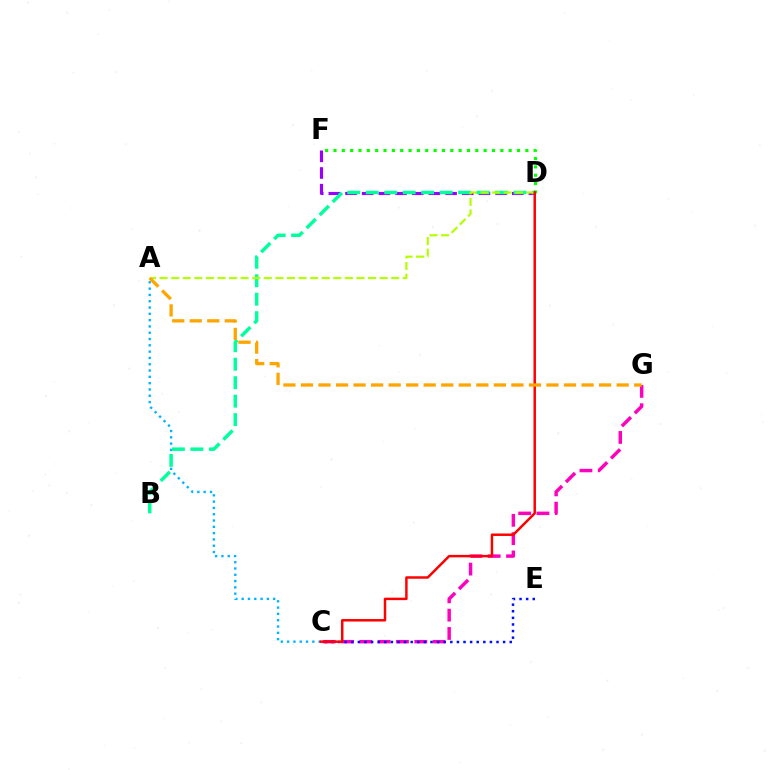{('A', 'C'): [{'color': '#00b5ff', 'line_style': 'dotted', 'thickness': 1.71}], ('C', 'G'): [{'color': '#ff00bd', 'line_style': 'dashed', 'thickness': 2.49}], ('D', 'F'): [{'color': '#9b00ff', 'line_style': 'dashed', 'thickness': 2.27}, {'color': '#08ff00', 'line_style': 'dotted', 'thickness': 2.27}], ('B', 'D'): [{'color': '#00ff9d', 'line_style': 'dashed', 'thickness': 2.51}], ('A', 'D'): [{'color': '#b3ff00', 'line_style': 'dashed', 'thickness': 1.57}], ('C', 'E'): [{'color': '#0010ff', 'line_style': 'dotted', 'thickness': 1.79}], ('C', 'D'): [{'color': '#ff0000', 'line_style': 'solid', 'thickness': 1.78}], ('A', 'G'): [{'color': '#ffa500', 'line_style': 'dashed', 'thickness': 2.38}]}